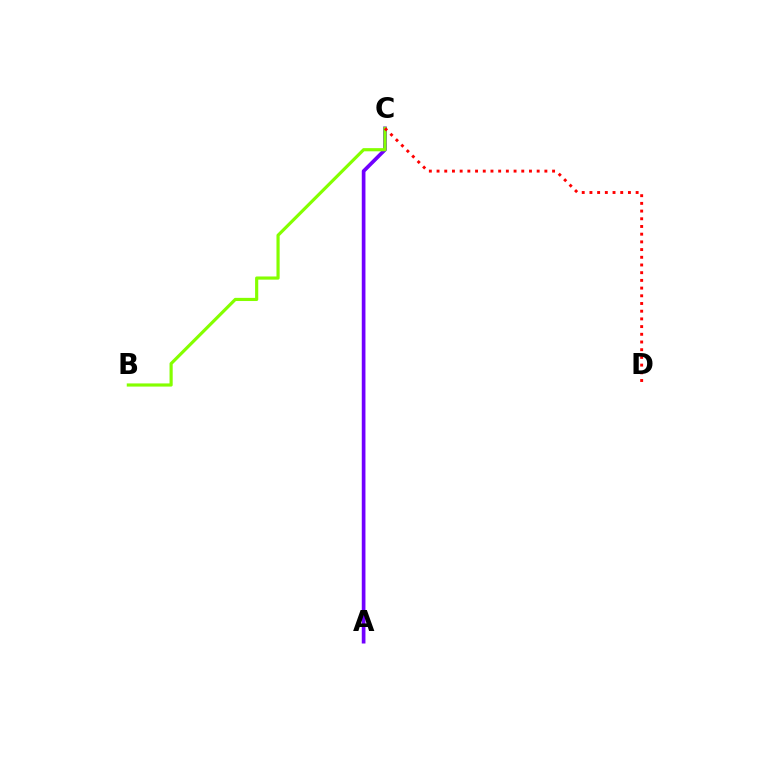{('A', 'C'): [{'color': '#00fff6', 'line_style': 'dashed', 'thickness': 2.02}, {'color': '#7200ff', 'line_style': 'solid', 'thickness': 2.65}], ('B', 'C'): [{'color': '#84ff00', 'line_style': 'solid', 'thickness': 2.28}], ('C', 'D'): [{'color': '#ff0000', 'line_style': 'dotted', 'thickness': 2.09}]}